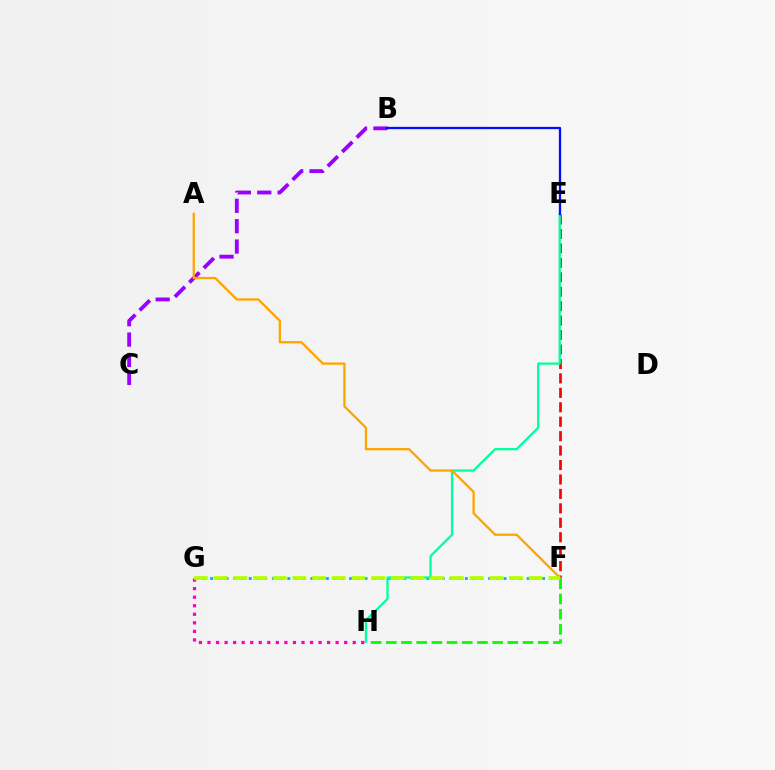{('E', 'F'): [{'color': '#ff0000', 'line_style': 'dashed', 'thickness': 1.96}], ('F', 'G'): [{'color': '#00b5ff', 'line_style': 'dotted', 'thickness': 2.1}, {'color': '#b3ff00', 'line_style': 'dashed', 'thickness': 2.68}], ('B', 'C'): [{'color': '#9b00ff', 'line_style': 'dashed', 'thickness': 2.77}], ('E', 'H'): [{'color': '#00ff9d', 'line_style': 'solid', 'thickness': 1.65}], ('B', 'E'): [{'color': '#0010ff', 'line_style': 'solid', 'thickness': 1.66}], ('A', 'F'): [{'color': '#ffa500', 'line_style': 'solid', 'thickness': 1.66}], ('G', 'H'): [{'color': '#ff00bd', 'line_style': 'dotted', 'thickness': 2.32}], ('F', 'H'): [{'color': '#08ff00', 'line_style': 'dashed', 'thickness': 2.06}]}